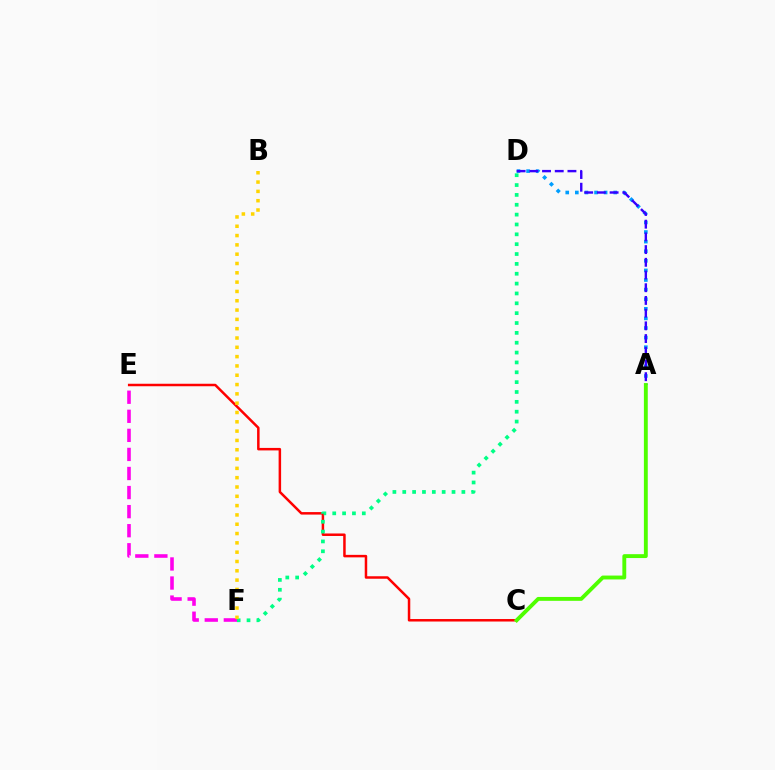{('A', 'D'): [{'color': '#009eff', 'line_style': 'dotted', 'thickness': 2.61}, {'color': '#3700ff', 'line_style': 'dashed', 'thickness': 1.73}], ('C', 'E'): [{'color': '#ff0000', 'line_style': 'solid', 'thickness': 1.8}], ('A', 'C'): [{'color': '#4fff00', 'line_style': 'solid', 'thickness': 2.79}], ('D', 'F'): [{'color': '#00ff86', 'line_style': 'dotted', 'thickness': 2.68}], ('E', 'F'): [{'color': '#ff00ed', 'line_style': 'dashed', 'thickness': 2.59}], ('B', 'F'): [{'color': '#ffd500', 'line_style': 'dotted', 'thickness': 2.53}]}